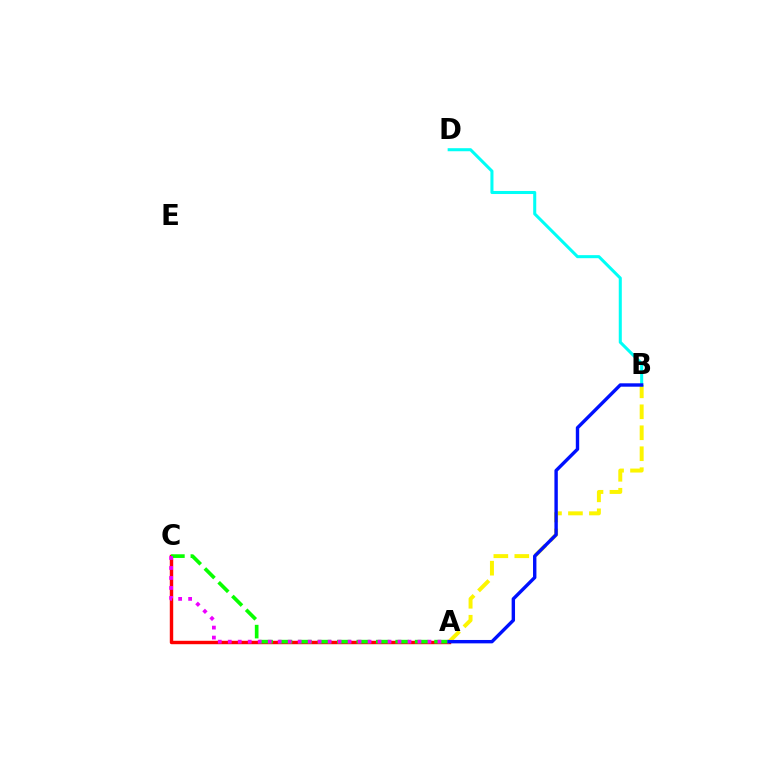{('A', 'C'): [{'color': '#ff0000', 'line_style': 'solid', 'thickness': 2.46}, {'color': '#08ff00', 'line_style': 'dashed', 'thickness': 2.64}, {'color': '#ee00ff', 'line_style': 'dotted', 'thickness': 2.71}], ('A', 'B'): [{'color': '#fcf500', 'line_style': 'dashed', 'thickness': 2.85}, {'color': '#0010ff', 'line_style': 'solid', 'thickness': 2.44}], ('B', 'D'): [{'color': '#00fff6', 'line_style': 'solid', 'thickness': 2.19}]}